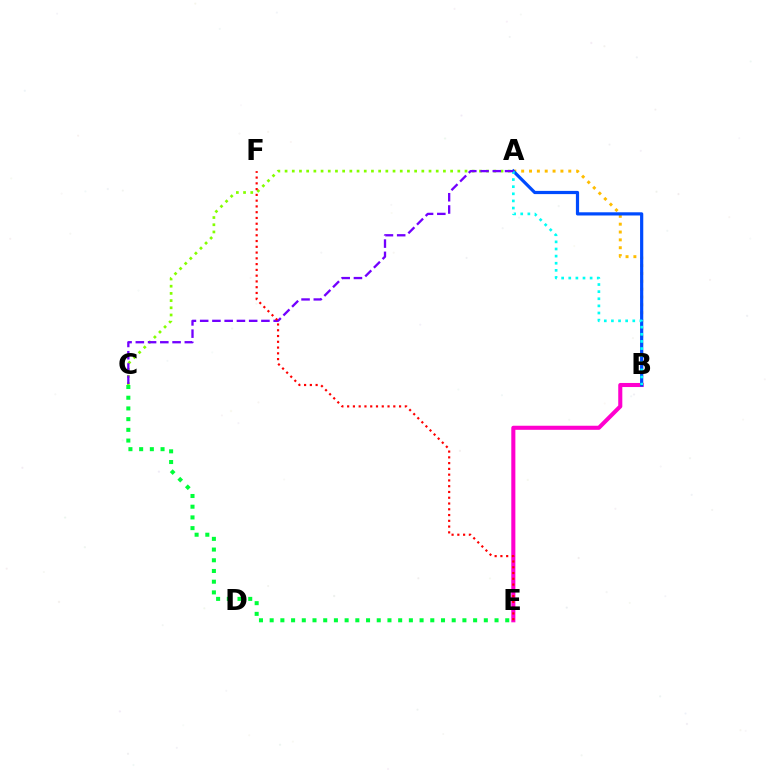{('A', 'C'): [{'color': '#84ff00', 'line_style': 'dotted', 'thickness': 1.96}, {'color': '#7200ff', 'line_style': 'dashed', 'thickness': 1.66}], ('B', 'E'): [{'color': '#ff00cf', 'line_style': 'solid', 'thickness': 2.93}], ('C', 'E'): [{'color': '#00ff39', 'line_style': 'dotted', 'thickness': 2.91}], ('A', 'B'): [{'color': '#ffbd00', 'line_style': 'dotted', 'thickness': 2.13}, {'color': '#004bff', 'line_style': 'solid', 'thickness': 2.31}, {'color': '#00fff6', 'line_style': 'dotted', 'thickness': 1.93}], ('E', 'F'): [{'color': '#ff0000', 'line_style': 'dotted', 'thickness': 1.57}]}